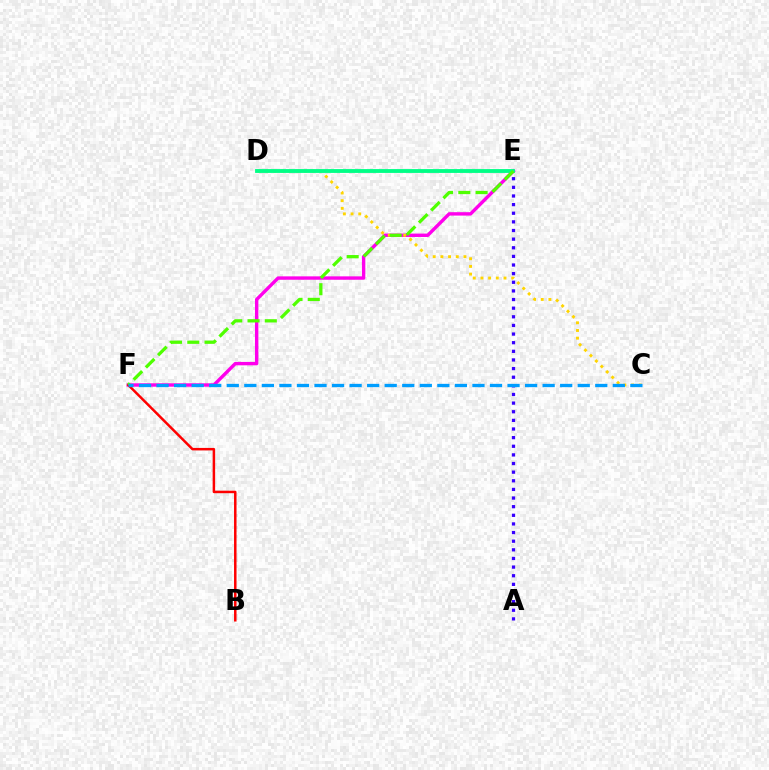{('A', 'E'): [{'color': '#3700ff', 'line_style': 'dotted', 'thickness': 2.34}], ('E', 'F'): [{'color': '#ff00ed', 'line_style': 'solid', 'thickness': 2.45}, {'color': '#4fff00', 'line_style': 'dashed', 'thickness': 2.35}], ('C', 'D'): [{'color': '#ffd500', 'line_style': 'dotted', 'thickness': 2.09}], ('B', 'F'): [{'color': '#ff0000', 'line_style': 'solid', 'thickness': 1.79}], ('D', 'E'): [{'color': '#00ff86', 'line_style': 'solid', 'thickness': 2.77}], ('C', 'F'): [{'color': '#009eff', 'line_style': 'dashed', 'thickness': 2.38}]}